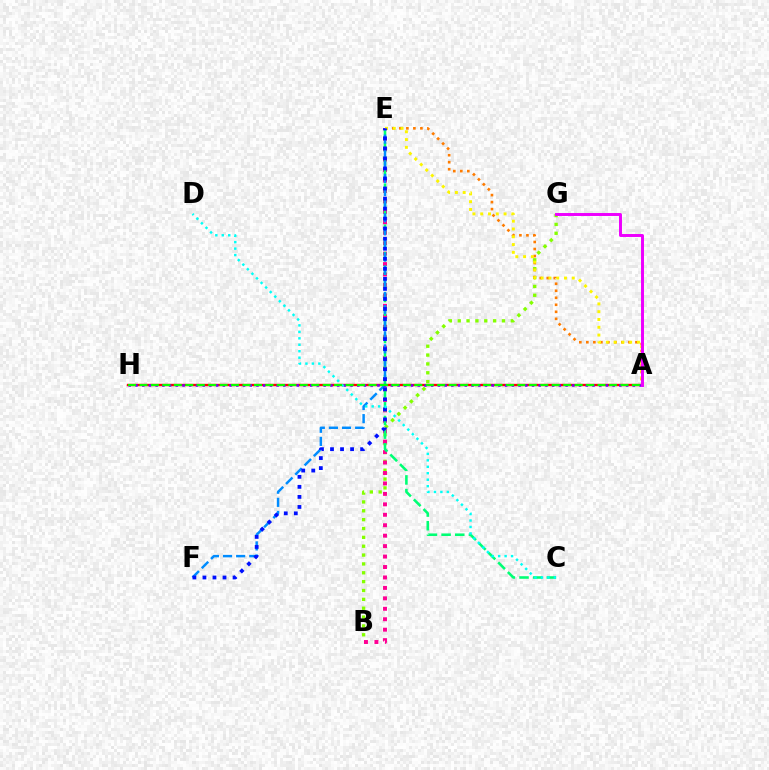{('A', 'H'): [{'color': '#ff0000', 'line_style': 'solid', 'thickness': 1.71}, {'color': '#7200ff', 'line_style': 'dotted', 'thickness': 1.83}, {'color': '#08ff00', 'line_style': 'dashed', 'thickness': 1.56}], ('B', 'G'): [{'color': '#84ff00', 'line_style': 'dotted', 'thickness': 2.41}], ('B', 'E'): [{'color': '#ff0094', 'line_style': 'dotted', 'thickness': 2.84}], ('C', 'E'): [{'color': '#00ff74', 'line_style': 'dashed', 'thickness': 1.86}], ('A', 'E'): [{'color': '#ff7c00', 'line_style': 'dotted', 'thickness': 1.91}, {'color': '#fcf500', 'line_style': 'dotted', 'thickness': 2.12}], ('E', 'F'): [{'color': '#008cff', 'line_style': 'dashed', 'thickness': 1.78}, {'color': '#0010ff', 'line_style': 'dotted', 'thickness': 2.73}], ('A', 'G'): [{'color': '#ee00ff', 'line_style': 'solid', 'thickness': 2.13}], ('C', 'D'): [{'color': '#00fff6', 'line_style': 'dotted', 'thickness': 1.75}]}